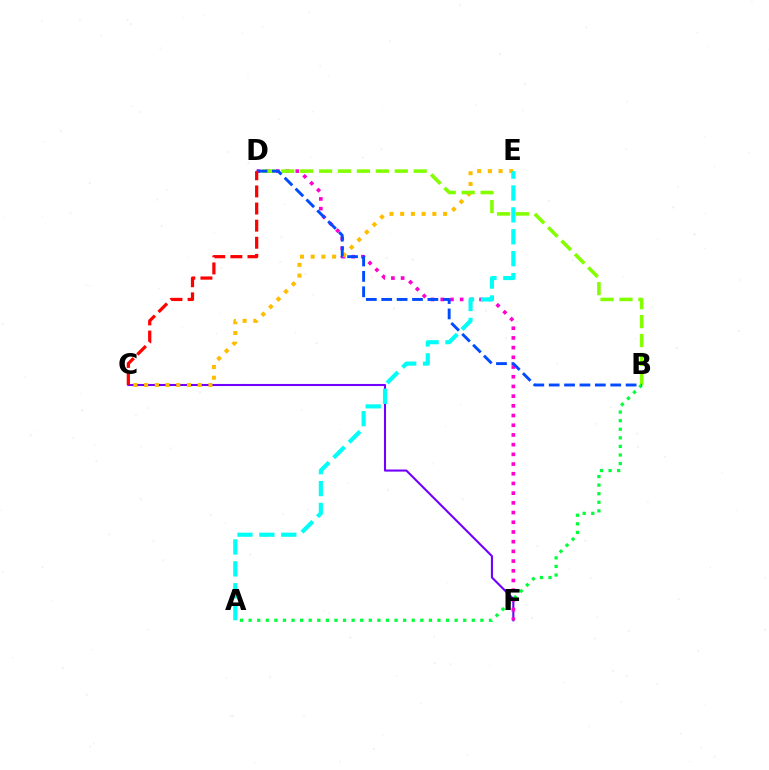{('C', 'F'): [{'color': '#7200ff', 'line_style': 'solid', 'thickness': 1.5}], ('D', 'F'): [{'color': '#ff00cf', 'line_style': 'dotted', 'thickness': 2.64}], ('C', 'E'): [{'color': '#ffbd00', 'line_style': 'dotted', 'thickness': 2.91}], ('B', 'D'): [{'color': '#84ff00', 'line_style': 'dashed', 'thickness': 2.57}, {'color': '#004bff', 'line_style': 'dashed', 'thickness': 2.09}], ('A', 'B'): [{'color': '#00ff39', 'line_style': 'dotted', 'thickness': 2.33}], ('A', 'E'): [{'color': '#00fff6', 'line_style': 'dashed', 'thickness': 2.97}], ('C', 'D'): [{'color': '#ff0000', 'line_style': 'dashed', 'thickness': 2.32}]}